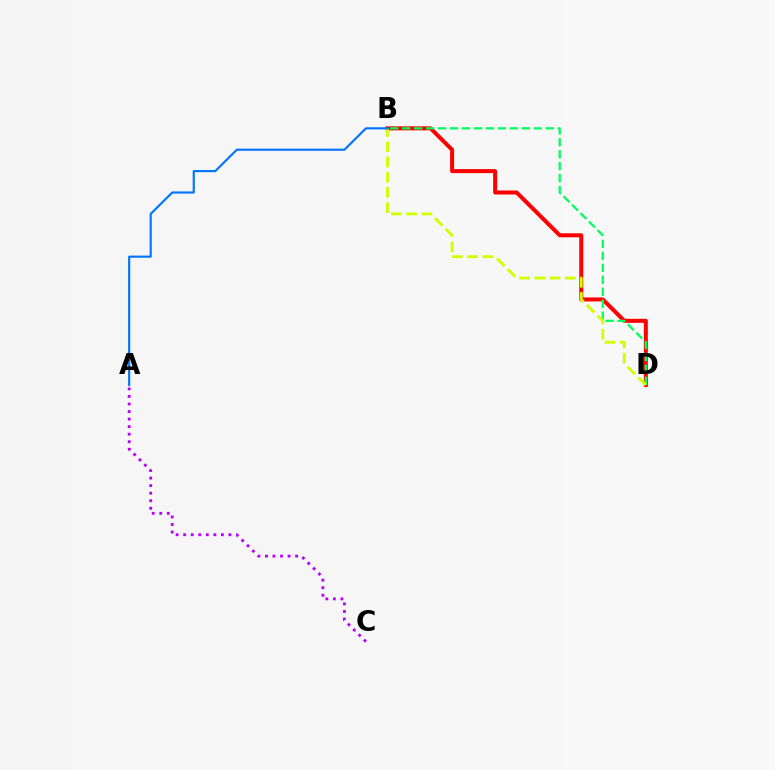{('B', 'D'): [{'color': '#ff0000', 'line_style': 'solid', 'thickness': 2.89}, {'color': '#00ff5c', 'line_style': 'dashed', 'thickness': 1.62}, {'color': '#d1ff00', 'line_style': 'dashed', 'thickness': 2.07}], ('A', 'B'): [{'color': '#0074ff', 'line_style': 'solid', 'thickness': 1.54}], ('A', 'C'): [{'color': '#b900ff', 'line_style': 'dotted', 'thickness': 2.05}]}